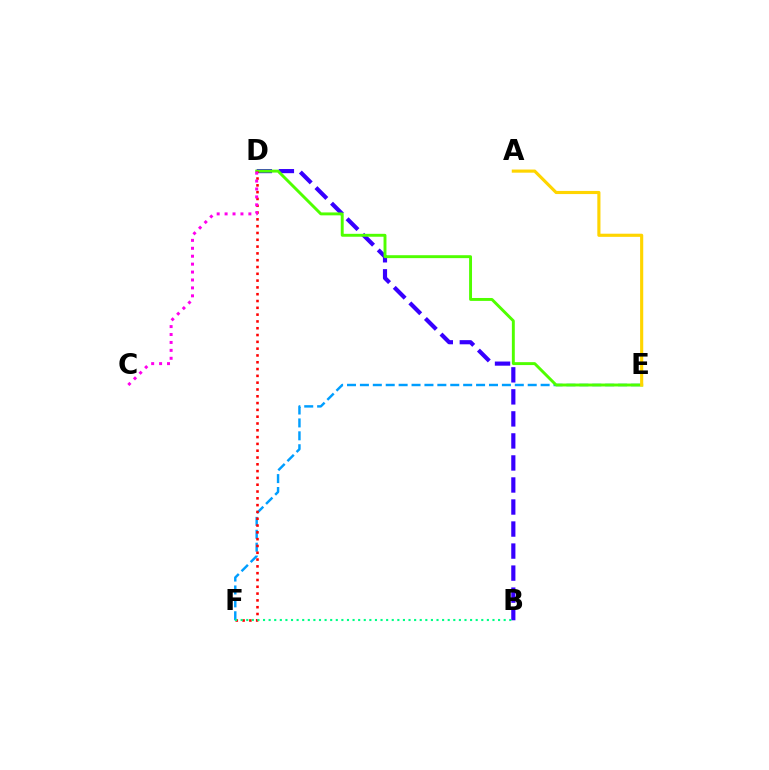{('B', 'D'): [{'color': '#3700ff', 'line_style': 'dashed', 'thickness': 2.99}], ('E', 'F'): [{'color': '#009eff', 'line_style': 'dashed', 'thickness': 1.75}], ('D', 'E'): [{'color': '#4fff00', 'line_style': 'solid', 'thickness': 2.1}], ('A', 'E'): [{'color': '#ffd500', 'line_style': 'solid', 'thickness': 2.26}], ('D', 'F'): [{'color': '#ff0000', 'line_style': 'dotted', 'thickness': 1.85}], ('C', 'D'): [{'color': '#ff00ed', 'line_style': 'dotted', 'thickness': 2.15}], ('B', 'F'): [{'color': '#00ff86', 'line_style': 'dotted', 'thickness': 1.52}]}